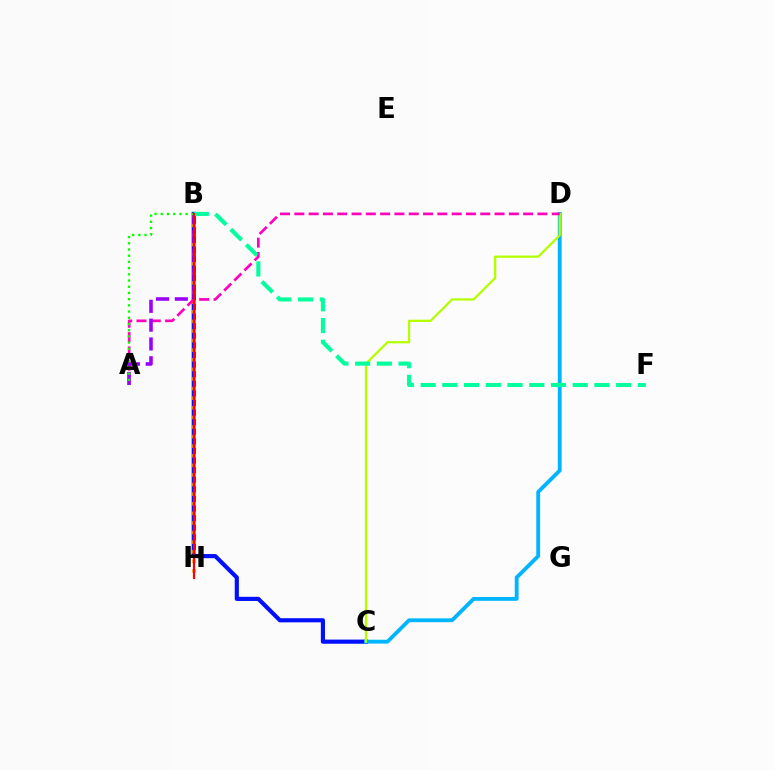{('B', 'C'): [{'color': '#0010ff', 'line_style': 'solid', 'thickness': 2.98}], ('C', 'D'): [{'color': '#00b5ff', 'line_style': 'solid', 'thickness': 2.76}, {'color': '#b3ff00', 'line_style': 'solid', 'thickness': 1.63}], ('B', 'H'): [{'color': '#ffa500', 'line_style': 'dotted', 'thickness': 2.61}, {'color': '#ff0000', 'line_style': 'solid', 'thickness': 1.59}], ('A', 'D'): [{'color': '#ff00bd', 'line_style': 'dashed', 'thickness': 1.94}], ('A', 'B'): [{'color': '#9b00ff', 'line_style': 'dashed', 'thickness': 2.56}, {'color': '#08ff00', 'line_style': 'dotted', 'thickness': 1.69}], ('B', 'F'): [{'color': '#00ff9d', 'line_style': 'dashed', 'thickness': 2.95}]}